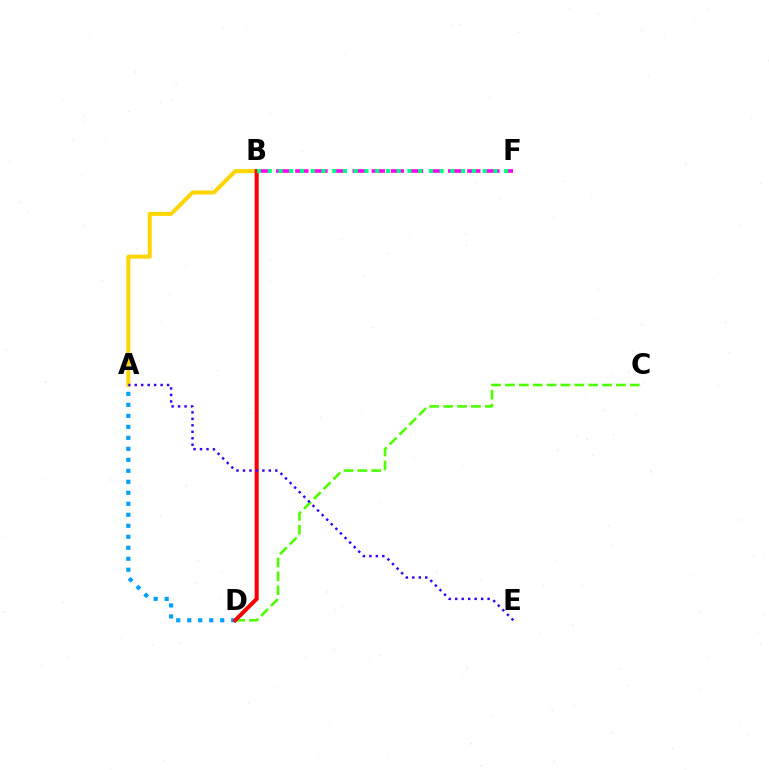{('C', 'D'): [{'color': '#4fff00', 'line_style': 'dashed', 'thickness': 1.88}], ('B', 'F'): [{'color': '#ff00ed', 'line_style': 'dashed', 'thickness': 2.6}, {'color': '#00ff86', 'line_style': 'dotted', 'thickness': 2.92}], ('A', 'D'): [{'color': '#009eff', 'line_style': 'dotted', 'thickness': 2.99}], ('A', 'B'): [{'color': '#ffd500', 'line_style': 'solid', 'thickness': 2.88}], ('B', 'D'): [{'color': '#ff0000', 'line_style': 'solid', 'thickness': 2.91}], ('A', 'E'): [{'color': '#3700ff', 'line_style': 'dotted', 'thickness': 1.76}]}